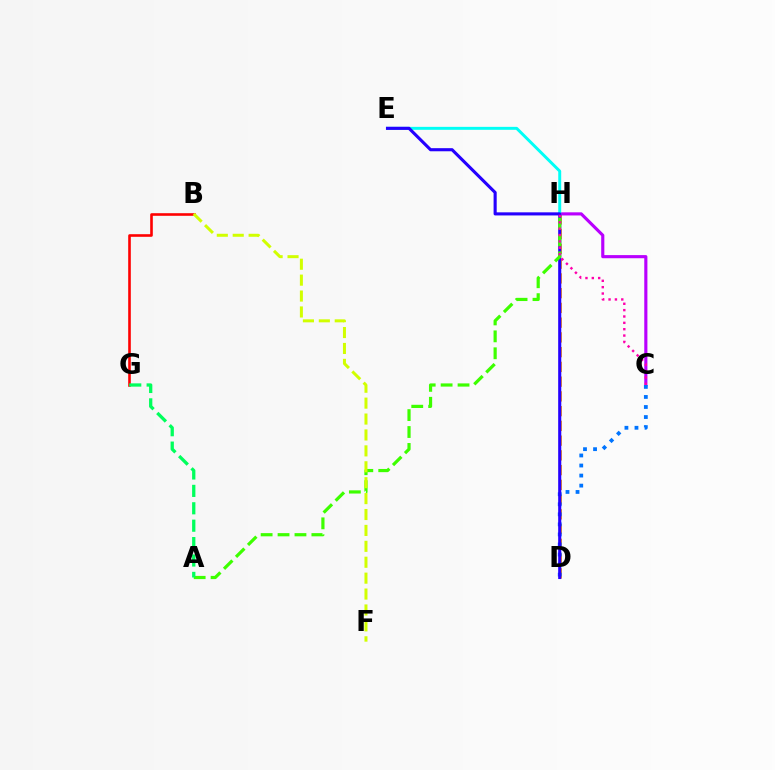{('D', 'H'): [{'color': '#ff9400', 'line_style': 'dashed', 'thickness': 2.0}], ('C', 'H'): [{'color': '#b900ff', 'line_style': 'solid', 'thickness': 2.26}, {'color': '#ff00ac', 'line_style': 'dotted', 'thickness': 1.73}], ('B', 'G'): [{'color': '#ff0000', 'line_style': 'solid', 'thickness': 1.88}], ('C', 'D'): [{'color': '#0074ff', 'line_style': 'dotted', 'thickness': 2.73}], ('E', 'H'): [{'color': '#00fff6', 'line_style': 'solid', 'thickness': 2.12}], ('D', 'E'): [{'color': '#2500ff', 'line_style': 'solid', 'thickness': 2.23}], ('A', 'H'): [{'color': '#3dff00', 'line_style': 'dashed', 'thickness': 2.3}], ('B', 'F'): [{'color': '#d1ff00', 'line_style': 'dashed', 'thickness': 2.16}], ('A', 'G'): [{'color': '#00ff5c', 'line_style': 'dashed', 'thickness': 2.36}]}